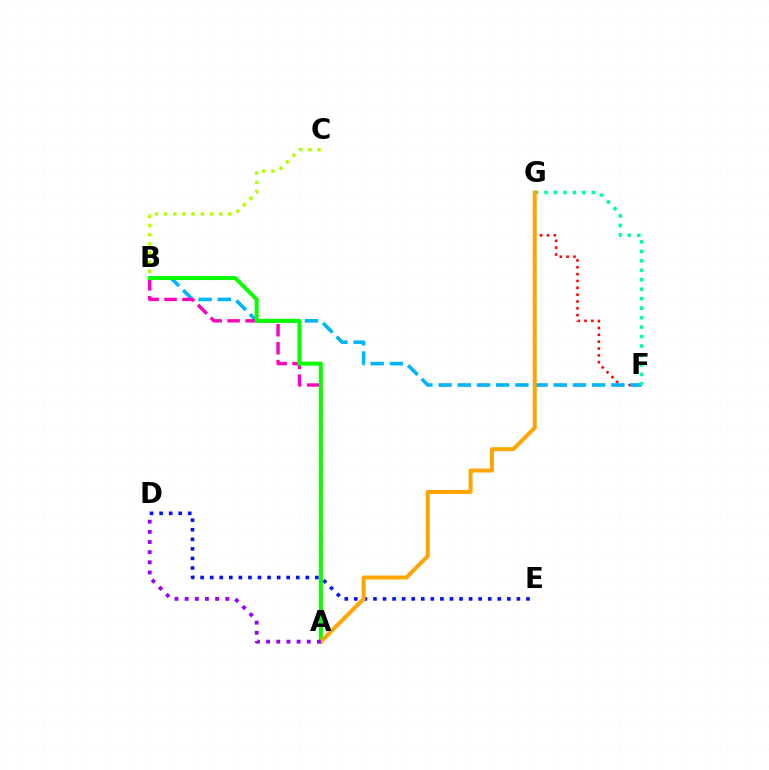{('B', 'C'): [{'color': '#b3ff00', 'line_style': 'dotted', 'thickness': 2.49}], ('F', 'G'): [{'color': '#ff0000', 'line_style': 'dotted', 'thickness': 1.86}, {'color': '#00ff9d', 'line_style': 'dotted', 'thickness': 2.57}], ('B', 'F'): [{'color': '#00b5ff', 'line_style': 'dashed', 'thickness': 2.61}], ('D', 'E'): [{'color': '#0010ff', 'line_style': 'dotted', 'thickness': 2.6}], ('A', 'B'): [{'color': '#ff00bd', 'line_style': 'dashed', 'thickness': 2.44}, {'color': '#08ff00', 'line_style': 'solid', 'thickness': 2.88}], ('A', 'G'): [{'color': '#ffa500', 'line_style': 'solid', 'thickness': 2.86}], ('A', 'D'): [{'color': '#9b00ff', 'line_style': 'dotted', 'thickness': 2.76}]}